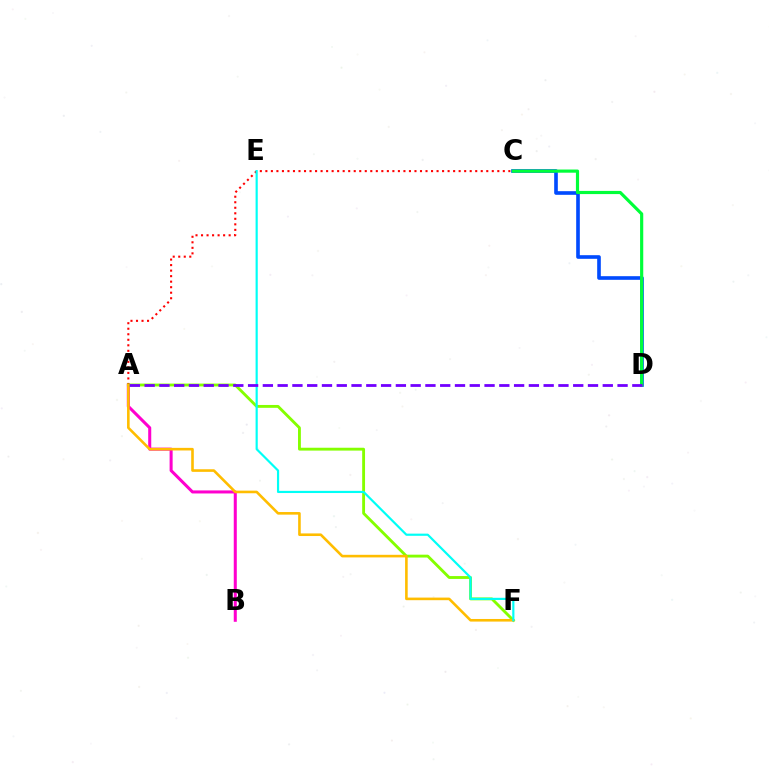{('A', 'B'): [{'color': '#ff00cf', 'line_style': 'solid', 'thickness': 2.19}], ('C', 'D'): [{'color': '#004bff', 'line_style': 'solid', 'thickness': 2.62}, {'color': '#00ff39', 'line_style': 'solid', 'thickness': 2.28}], ('A', 'C'): [{'color': '#ff0000', 'line_style': 'dotted', 'thickness': 1.5}], ('A', 'F'): [{'color': '#84ff00', 'line_style': 'solid', 'thickness': 2.06}, {'color': '#ffbd00', 'line_style': 'solid', 'thickness': 1.88}], ('E', 'F'): [{'color': '#00fff6', 'line_style': 'solid', 'thickness': 1.57}], ('A', 'D'): [{'color': '#7200ff', 'line_style': 'dashed', 'thickness': 2.01}]}